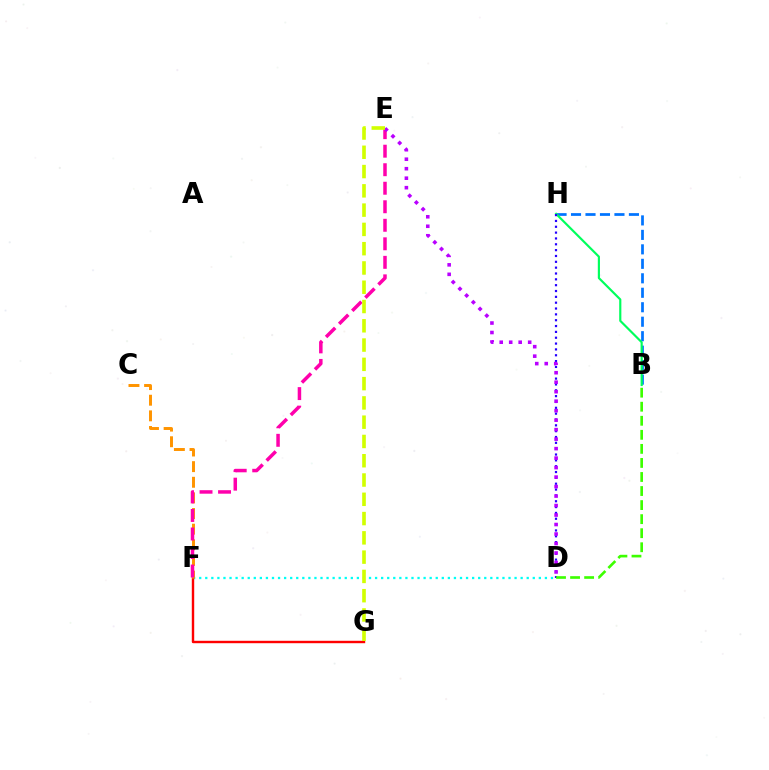{('D', 'F'): [{'color': '#00fff6', 'line_style': 'dotted', 'thickness': 1.65}], ('B', 'H'): [{'color': '#0074ff', 'line_style': 'dashed', 'thickness': 1.97}, {'color': '#00ff5c', 'line_style': 'solid', 'thickness': 1.56}], ('F', 'G'): [{'color': '#ff0000', 'line_style': 'solid', 'thickness': 1.74}], ('C', 'F'): [{'color': '#ff9400', 'line_style': 'dashed', 'thickness': 2.12}], ('E', 'F'): [{'color': '#ff00ac', 'line_style': 'dashed', 'thickness': 2.52}], ('D', 'H'): [{'color': '#2500ff', 'line_style': 'dotted', 'thickness': 1.59}], ('D', 'E'): [{'color': '#b900ff', 'line_style': 'dotted', 'thickness': 2.58}], ('B', 'D'): [{'color': '#3dff00', 'line_style': 'dashed', 'thickness': 1.91}], ('E', 'G'): [{'color': '#d1ff00', 'line_style': 'dashed', 'thickness': 2.62}]}